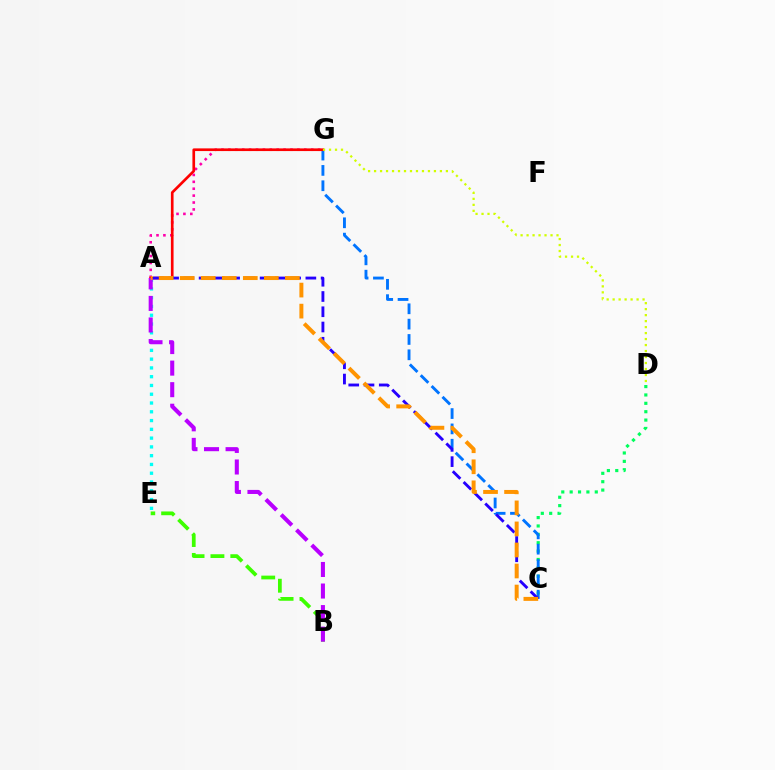{('B', 'E'): [{'color': '#3dff00', 'line_style': 'dashed', 'thickness': 2.7}], ('A', 'G'): [{'color': '#ff00ac', 'line_style': 'dotted', 'thickness': 1.87}, {'color': '#ff0000', 'line_style': 'solid', 'thickness': 1.92}], ('C', 'D'): [{'color': '#00ff5c', 'line_style': 'dotted', 'thickness': 2.28}], ('C', 'G'): [{'color': '#0074ff', 'line_style': 'dashed', 'thickness': 2.08}], ('A', 'E'): [{'color': '#00fff6', 'line_style': 'dotted', 'thickness': 2.38}], ('A', 'C'): [{'color': '#2500ff', 'line_style': 'dashed', 'thickness': 2.07}, {'color': '#ff9400', 'line_style': 'dashed', 'thickness': 2.86}], ('D', 'G'): [{'color': '#d1ff00', 'line_style': 'dotted', 'thickness': 1.63}], ('A', 'B'): [{'color': '#b900ff', 'line_style': 'dashed', 'thickness': 2.93}]}